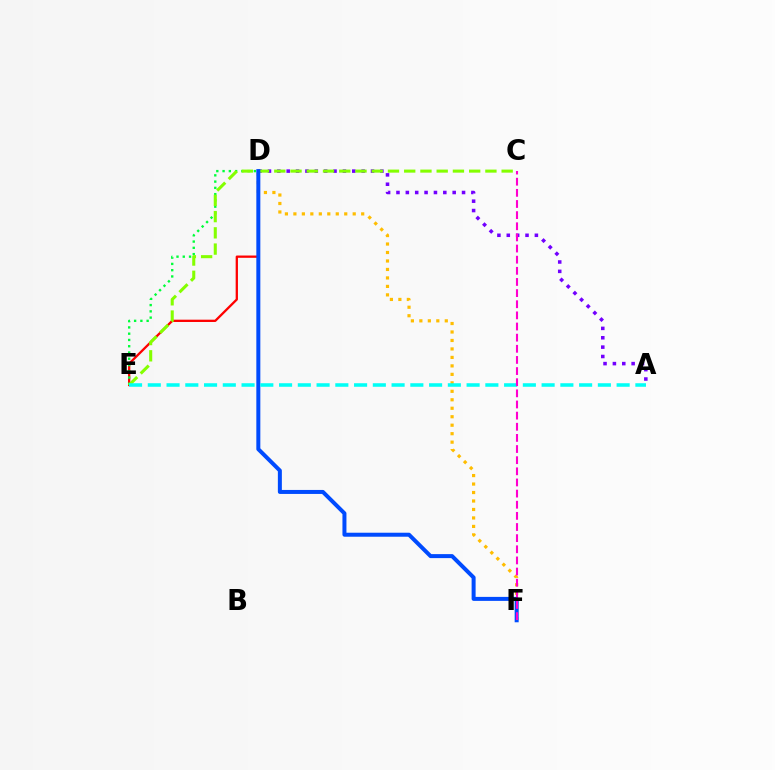{('A', 'D'): [{'color': '#7200ff', 'line_style': 'dotted', 'thickness': 2.55}], ('D', 'E'): [{'color': '#ff0000', 'line_style': 'solid', 'thickness': 1.65}, {'color': '#00ff39', 'line_style': 'dotted', 'thickness': 1.7}], ('D', 'F'): [{'color': '#ffbd00', 'line_style': 'dotted', 'thickness': 2.3}, {'color': '#004bff', 'line_style': 'solid', 'thickness': 2.88}], ('C', 'E'): [{'color': '#84ff00', 'line_style': 'dashed', 'thickness': 2.21}], ('A', 'E'): [{'color': '#00fff6', 'line_style': 'dashed', 'thickness': 2.55}], ('C', 'F'): [{'color': '#ff00cf', 'line_style': 'dashed', 'thickness': 1.51}]}